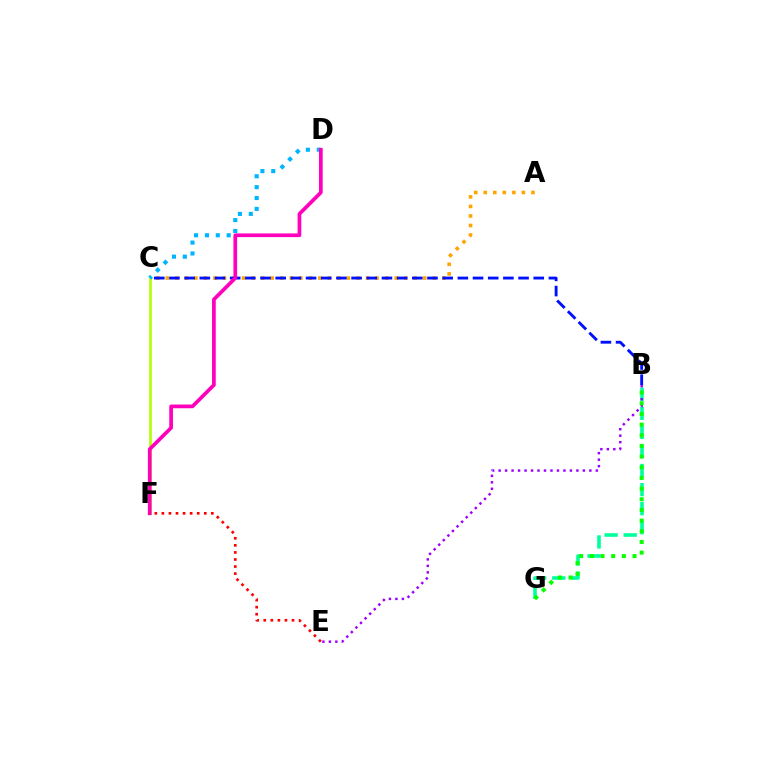{('A', 'C'): [{'color': '#ffa500', 'line_style': 'dotted', 'thickness': 2.59}], ('C', 'F'): [{'color': '#b3ff00', 'line_style': 'solid', 'thickness': 1.92}], ('B', 'G'): [{'color': '#00ff9d', 'line_style': 'dashed', 'thickness': 2.59}, {'color': '#08ff00', 'line_style': 'dotted', 'thickness': 2.9}], ('B', 'C'): [{'color': '#0010ff', 'line_style': 'dashed', 'thickness': 2.06}], ('B', 'E'): [{'color': '#9b00ff', 'line_style': 'dotted', 'thickness': 1.76}], ('C', 'D'): [{'color': '#00b5ff', 'line_style': 'dotted', 'thickness': 2.95}], ('D', 'F'): [{'color': '#ff00bd', 'line_style': 'solid', 'thickness': 2.67}], ('E', 'F'): [{'color': '#ff0000', 'line_style': 'dotted', 'thickness': 1.92}]}